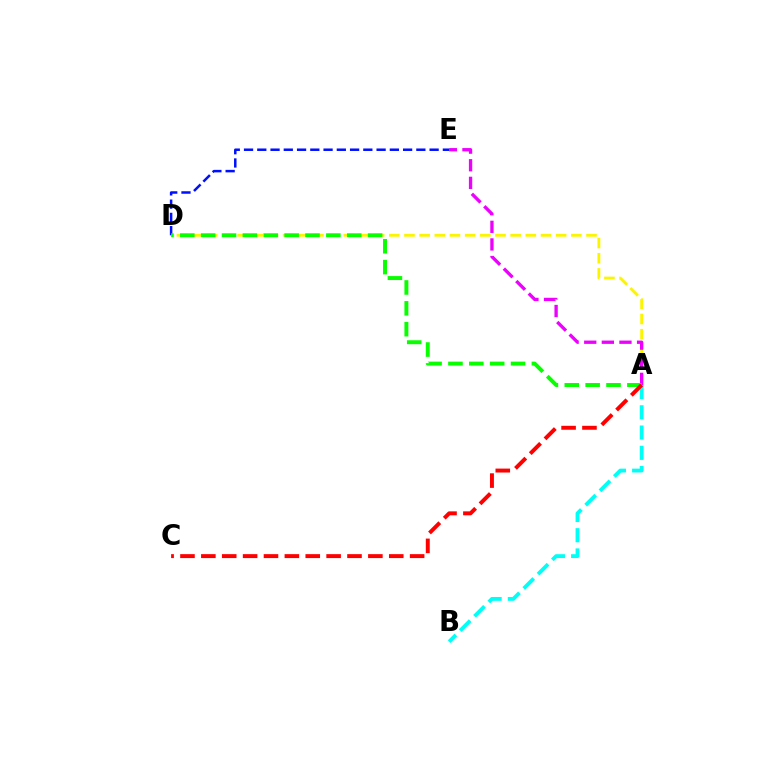{('A', 'B'): [{'color': '#00fff6', 'line_style': 'dashed', 'thickness': 2.75}], ('A', 'D'): [{'color': '#fcf500', 'line_style': 'dashed', 'thickness': 2.06}, {'color': '#08ff00', 'line_style': 'dashed', 'thickness': 2.83}], ('A', 'E'): [{'color': '#ee00ff', 'line_style': 'dashed', 'thickness': 2.39}], ('D', 'E'): [{'color': '#0010ff', 'line_style': 'dashed', 'thickness': 1.8}], ('A', 'C'): [{'color': '#ff0000', 'line_style': 'dashed', 'thickness': 2.84}]}